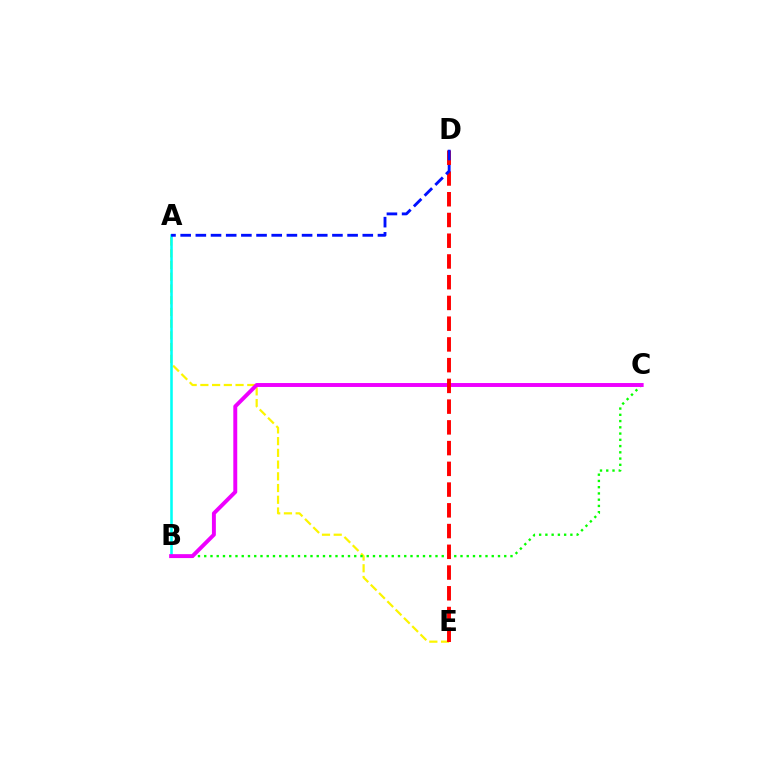{('A', 'E'): [{'color': '#fcf500', 'line_style': 'dashed', 'thickness': 1.59}], ('B', 'C'): [{'color': '#08ff00', 'line_style': 'dotted', 'thickness': 1.7}, {'color': '#ee00ff', 'line_style': 'solid', 'thickness': 2.83}], ('A', 'B'): [{'color': '#00fff6', 'line_style': 'solid', 'thickness': 1.85}], ('D', 'E'): [{'color': '#ff0000', 'line_style': 'dashed', 'thickness': 2.82}], ('A', 'D'): [{'color': '#0010ff', 'line_style': 'dashed', 'thickness': 2.06}]}